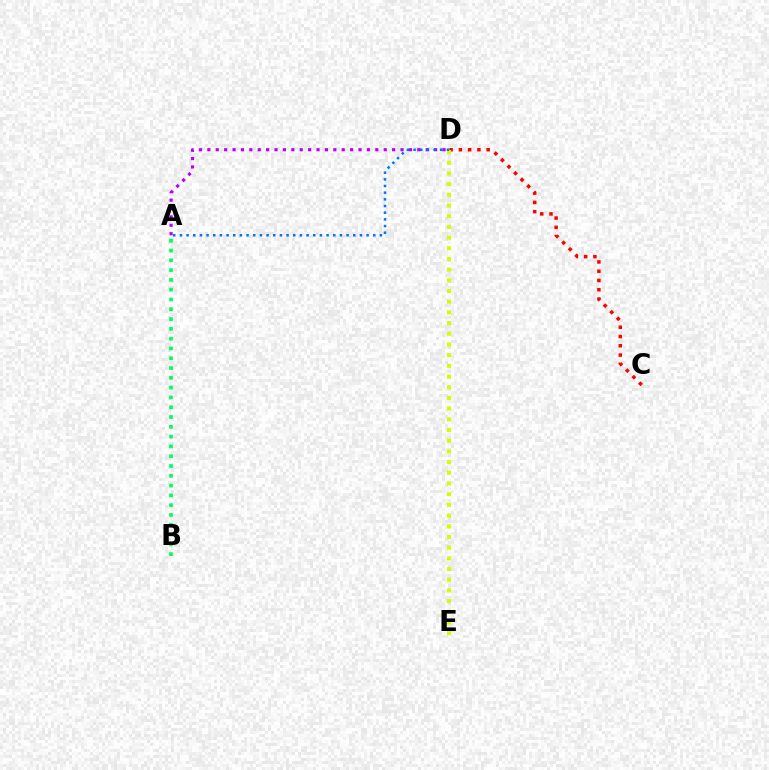{('C', 'D'): [{'color': '#ff0000', 'line_style': 'dotted', 'thickness': 2.52}], ('D', 'E'): [{'color': '#d1ff00', 'line_style': 'dotted', 'thickness': 2.91}], ('A', 'B'): [{'color': '#00ff5c', 'line_style': 'dotted', 'thickness': 2.66}], ('A', 'D'): [{'color': '#b900ff', 'line_style': 'dotted', 'thickness': 2.28}, {'color': '#0074ff', 'line_style': 'dotted', 'thickness': 1.81}]}